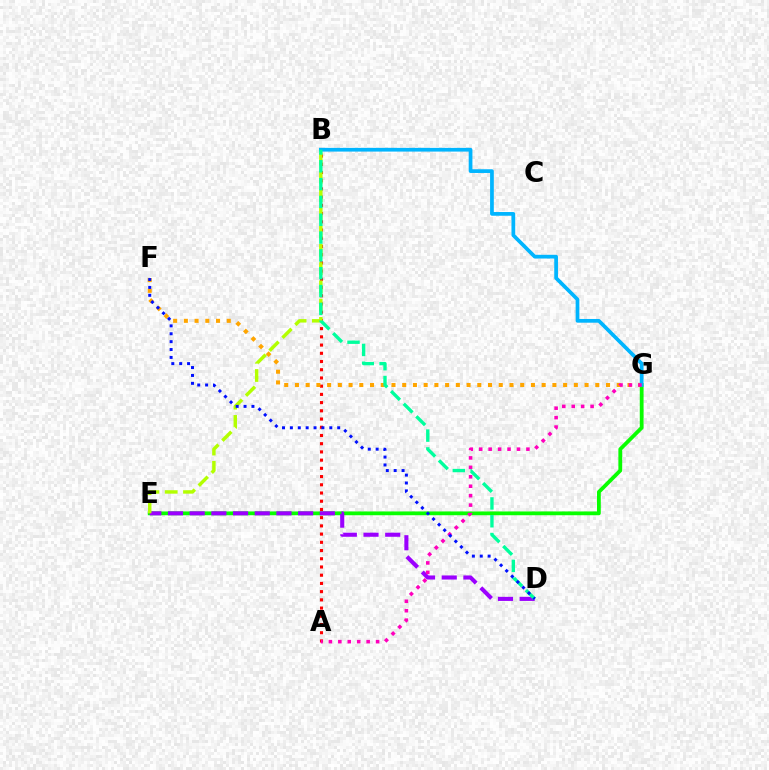{('E', 'G'): [{'color': '#08ff00', 'line_style': 'solid', 'thickness': 2.73}], ('A', 'B'): [{'color': '#ff0000', 'line_style': 'dotted', 'thickness': 2.23}], ('D', 'E'): [{'color': '#9b00ff', 'line_style': 'dashed', 'thickness': 2.95}], ('F', 'G'): [{'color': '#ffa500', 'line_style': 'dotted', 'thickness': 2.91}], ('B', 'G'): [{'color': '#00b5ff', 'line_style': 'solid', 'thickness': 2.68}], ('B', 'E'): [{'color': '#b3ff00', 'line_style': 'dashed', 'thickness': 2.48}], ('A', 'G'): [{'color': '#ff00bd', 'line_style': 'dotted', 'thickness': 2.57}], ('B', 'D'): [{'color': '#00ff9d', 'line_style': 'dashed', 'thickness': 2.42}], ('D', 'F'): [{'color': '#0010ff', 'line_style': 'dotted', 'thickness': 2.14}]}